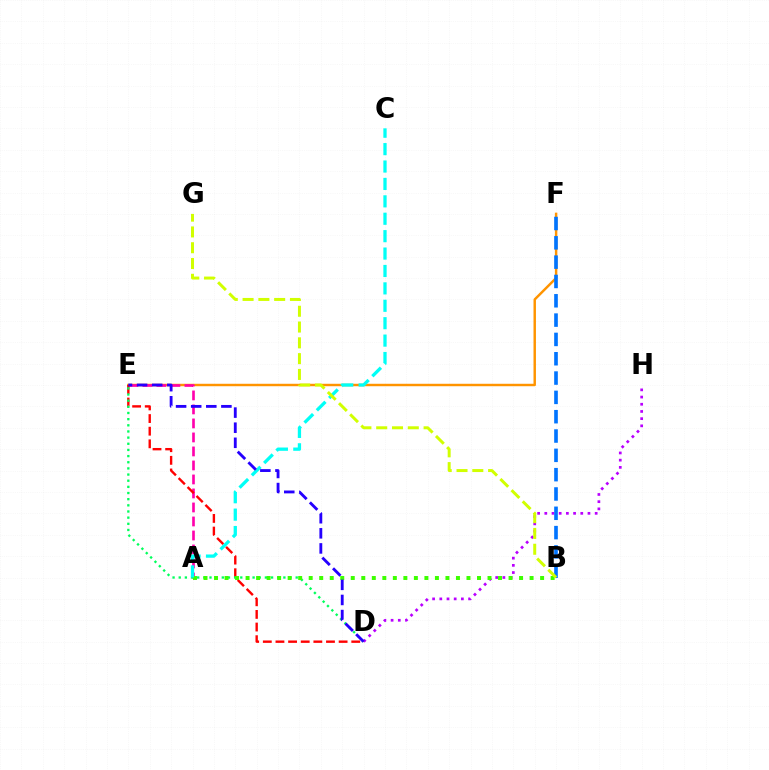{('E', 'F'): [{'color': '#ff9400', 'line_style': 'solid', 'thickness': 1.76}], ('A', 'E'): [{'color': '#ff00ac', 'line_style': 'dashed', 'thickness': 1.9}], ('D', 'E'): [{'color': '#ff0000', 'line_style': 'dashed', 'thickness': 1.72}, {'color': '#00ff5c', 'line_style': 'dotted', 'thickness': 1.67}, {'color': '#2500ff', 'line_style': 'dashed', 'thickness': 2.05}], ('D', 'H'): [{'color': '#b900ff', 'line_style': 'dotted', 'thickness': 1.96}], ('B', 'F'): [{'color': '#0074ff', 'line_style': 'dashed', 'thickness': 2.62}], ('A', 'B'): [{'color': '#3dff00', 'line_style': 'dotted', 'thickness': 2.86}], ('A', 'C'): [{'color': '#00fff6', 'line_style': 'dashed', 'thickness': 2.36}], ('B', 'G'): [{'color': '#d1ff00', 'line_style': 'dashed', 'thickness': 2.15}]}